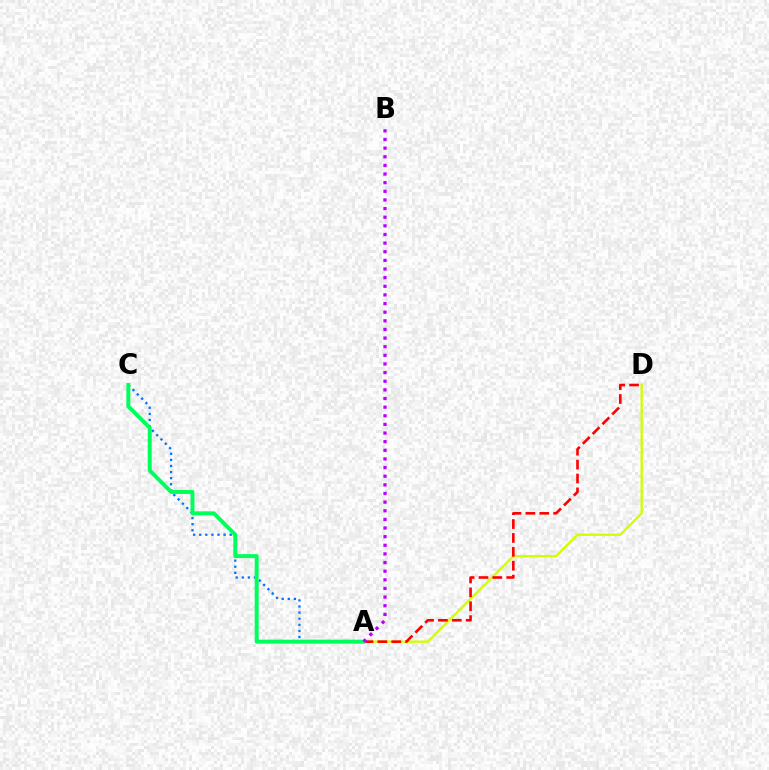{('A', 'D'): [{'color': '#d1ff00', 'line_style': 'solid', 'thickness': 1.69}, {'color': '#ff0000', 'line_style': 'dashed', 'thickness': 1.89}], ('A', 'C'): [{'color': '#0074ff', 'line_style': 'dotted', 'thickness': 1.66}, {'color': '#00ff5c', 'line_style': 'solid', 'thickness': 2.85}], ('A', 'B'): [{'color': '#b900ff', 'line_style': 'dotted', 'thickness': 2.35}]}